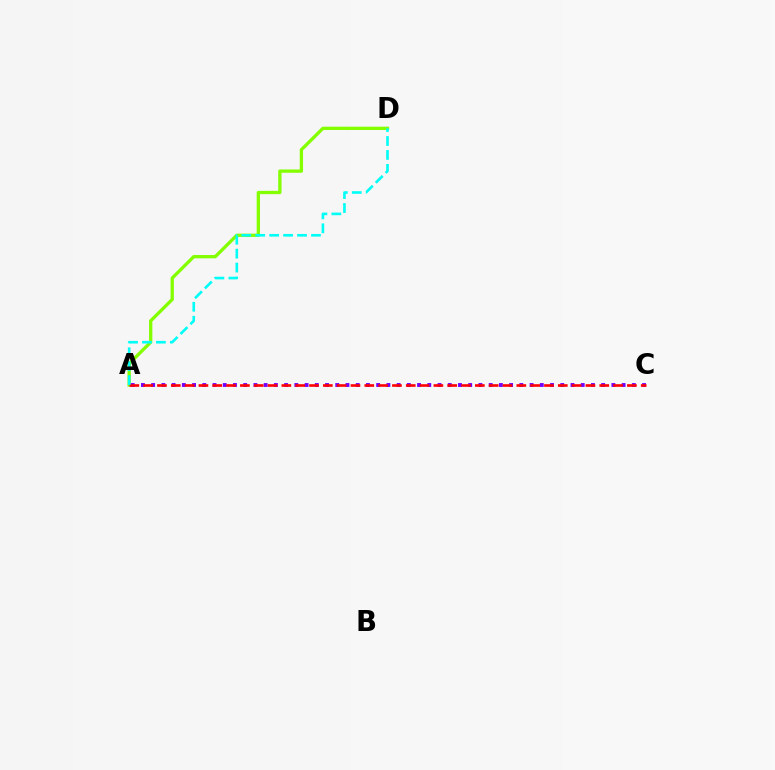{('A', 'D'): [{'color': '#84ff00', 'line_style': 'solid', 'thickness': 2.38}, {'color': '#00fff6', 'line_style': 'dashed', 'thickness': 1.89}], ('A', 'C'): [{'color': '#7200ff', 'line_style': 'dotted', 'thickness': 2.78}, {'color': '#ff0000', 'line_style': 'dashed', 'thickness': 1.88}]}